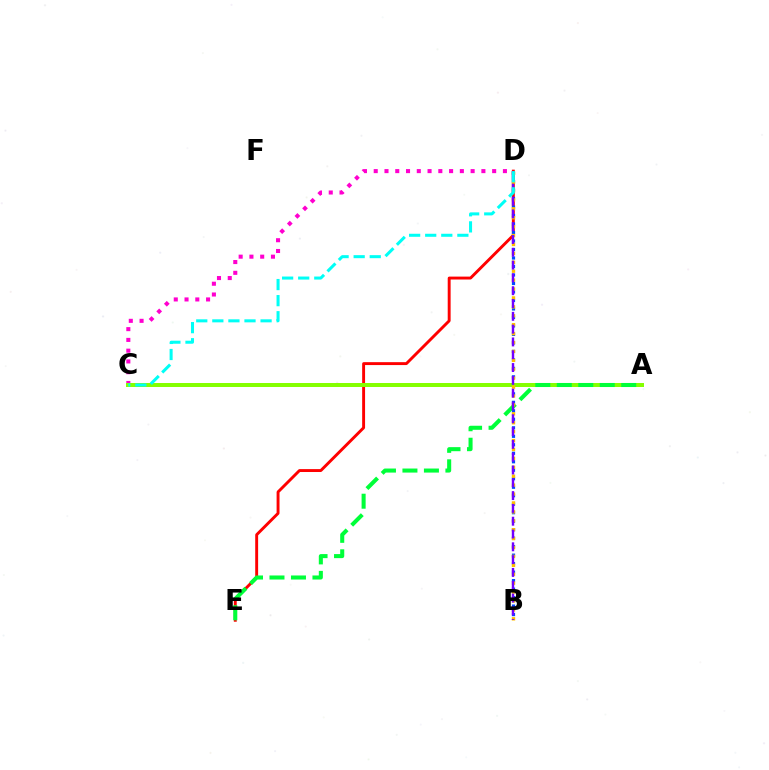{('D', 'E'): [{'color': '#ff0000', 'line_style': 'solid', 'thickness': 2.1}], ('B', 'D'): [{'color': '#004bff', 'line_style': 'dotted', 'thickness': 2.31}, {'color': '#ffbd00', 'line_style': 'dotted', 'thickness': 2.42}, {'color': '#7200ff', 'line_style': 'dashed', 'thickness': 1.74}], ('C', 'D'): [{'color': '#ff00cf', 'line_style': 'dotted', 'thickness': 2.93}, {'color': '#00fff6', 'line_style': 'dashed', 'thickness': 2.18}], ('A', 'C'): [{'color': '#84ff00', 'line_style': 'solid', 'thickness': 2.86}], ('A', 'E'): [{'color': '#00ff39', 'line_style': 'dashed', 'thickness': 2.92}]}